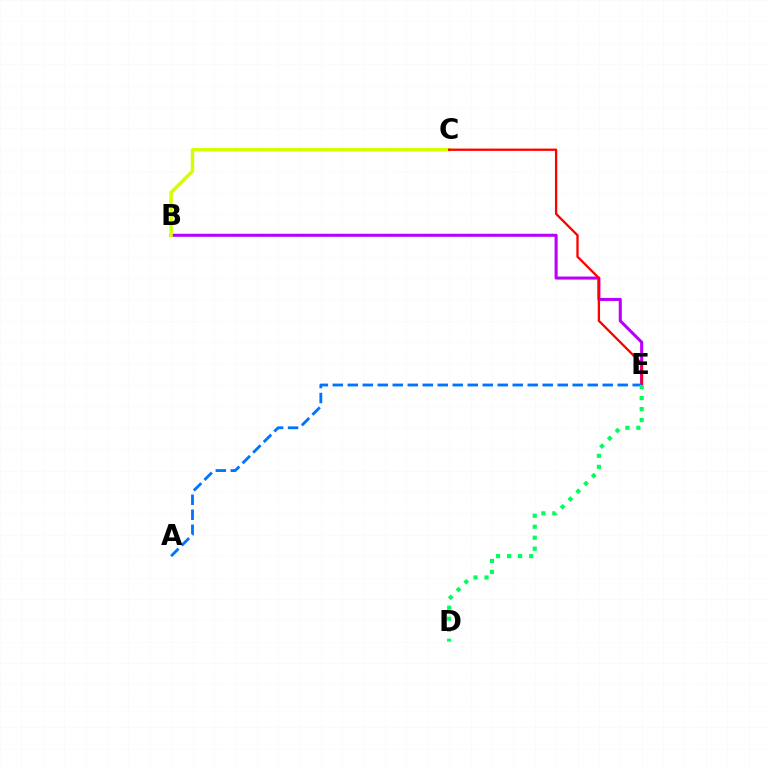{('B', 'E'): [{'color': '#b900ff', 'line_style': 'solid', 'thickness': 2.2}], ('B', 'C'): [{'color': '#d1ff00', 'line_style': 'solid', 'thickness': 2.45}], ('C', 'E'): [{'color': '#ff0000', 'line_style': 'solid', 'thickness': 1.66}], ('A', 'E'): [{'color': '#0074ff', 'line_style': 'dashed', 'thickness': 2.04}], ('D', 'E'): [{'color': '#00ff5c', 'line_style': 'dotted', 'thickness': 2.99}]}